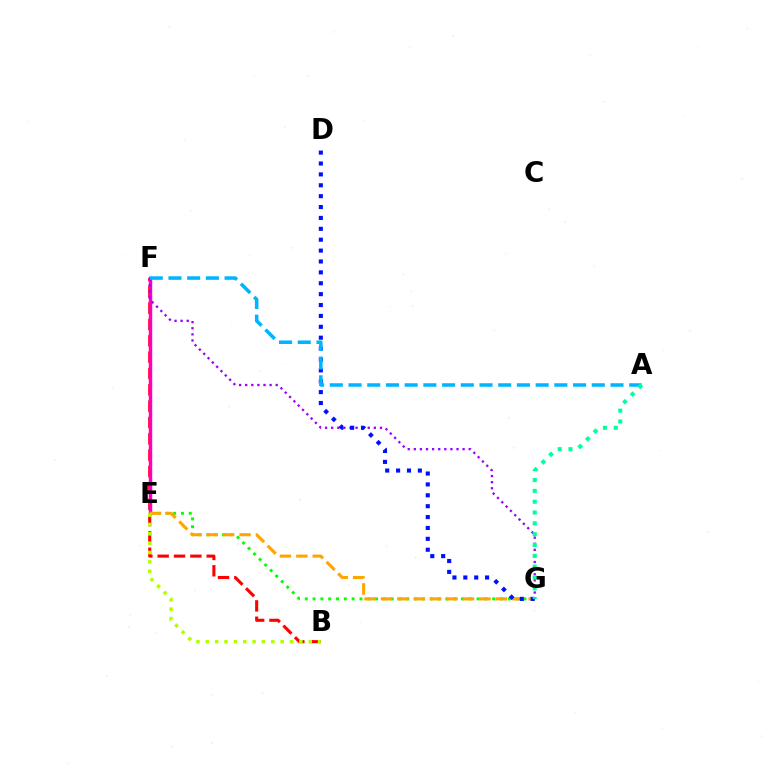{('B', 'F'): [{'color': '#ff0000', 'line_style': 'dashed', 'thickness': 2.22}], ('E', 'F'): [{'color': '#ff00bd', 'line_style': 'solid', 'thickness': 2.48}], ('E', 'G'): [{'color': '#08ff00', 'line_style': 'dotted', 'thickness': 2.12}, {'color': '#ffa500', 'line_style': 'dashed', 'thickness': 2.23}], ('F', 'G'): [{'color': '#9b00ff', 'line_style': 'dotted', 'thickness': 1.66}], ('B', 'E'): [{'color': '#b3ff00', 'line_style': 'dotted', 'thickness': 2.54}], ('D', 'G'): [{'color': '#0010ff', 'line_style': 'dotted', 'thickness': 2.96}], ('A', 'F'): [{'color': '#00b5ff', 'line_style': 'dashed', 'thickness': 2.54}], ('A', 'G'): [{'color': '#00ff9d', 'line_style': 'dotted', 'thickness': 2.94}]}